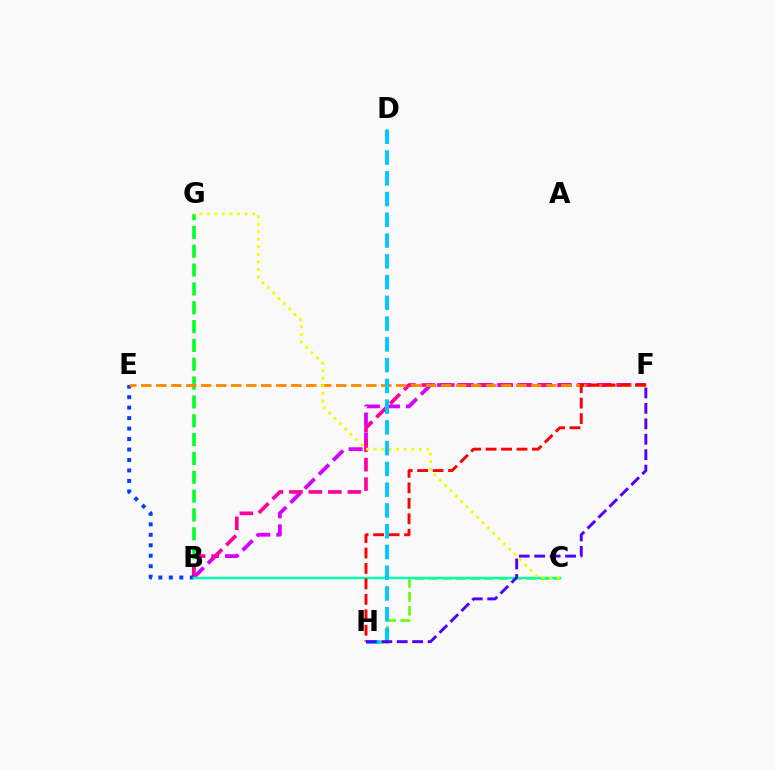{('B', 'G'): [{'color': '#00ff27', 'line_style': 'dashed', 'thickness': 2.56}], ('C', 'H'): [{'color': '#66ff00', 'line_style': 'dashed', 'thickness': 1.9}], ('B', 'F'): [{'color': '#d600ff', 'line_style': 'dashed', 'thickness': 2.72}, {'color': '#ff00a0', 'line_style': 'dashed', 'thickness': 2.65}], ('B', 'E'): [{'color': '#003fff', 'line_style': 'dotted', 'thickness': 2.85}], ('B', 'C'): [{'color': '#00ffaf', 'line_style': 'solid', 'thickness': 1.79}], ('E', 'F'): [{'color': '#ff8800', 'line_style': 'dashed', 'thickness': 2.04}], ('C', 'G'): [{'color': '#eeff00', 'line_style': 'dotted', 'thickness': 2.05}], ('F', 'H'): [{'color': '#ff0000', 'line_style': 'dashed', 'thickness': 2.1}, {'color': '#4f00ff', 'line_style': 'dashed', 'thickness': 2.1}], ('D', 'H'): [{'color': '#00c7ff', 'line_style': 'dashed', 'thickness': 2.82}]}